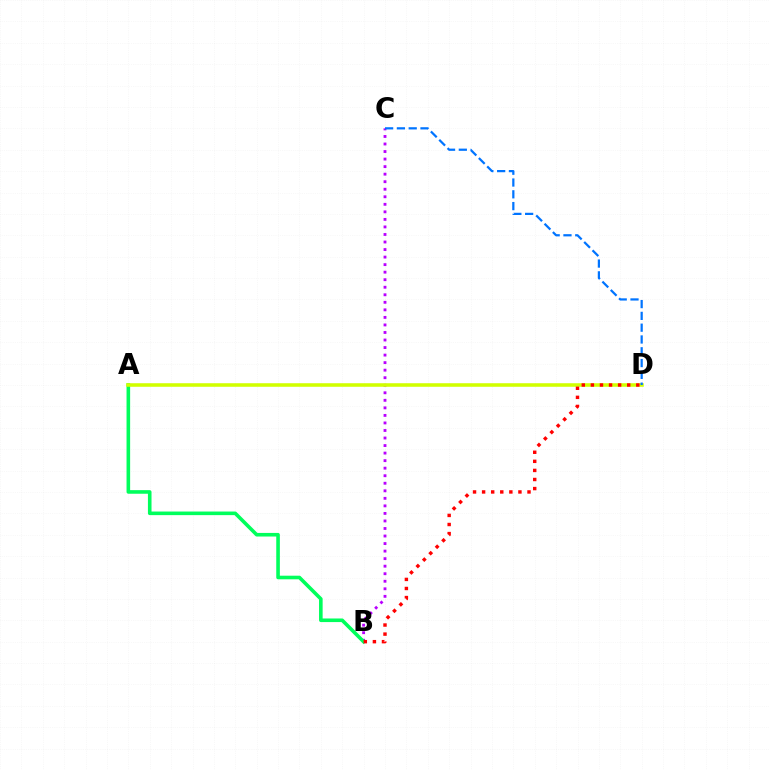{('B', 'C'): [{'color': '#b900ff', 'line_style': 'dotted', 'thickness': 2.05}], ('A', 'B'): [{'color': '#00ff5c', 'line_style': 'solid', 'thickness': 2.59}], ('A', 'D'): [{'color': '#d1ff00', 'line_style': 'solid', 'thickness': 2.56}], ('C', 'D'): [{'color': '#0074ff', 'line_style': 'dashed', 'thickness': 1.6}], ('B', 'D'): [{'color': '#ff0000', 'line_style': 'dotted', 'thickness': 2.47}]}